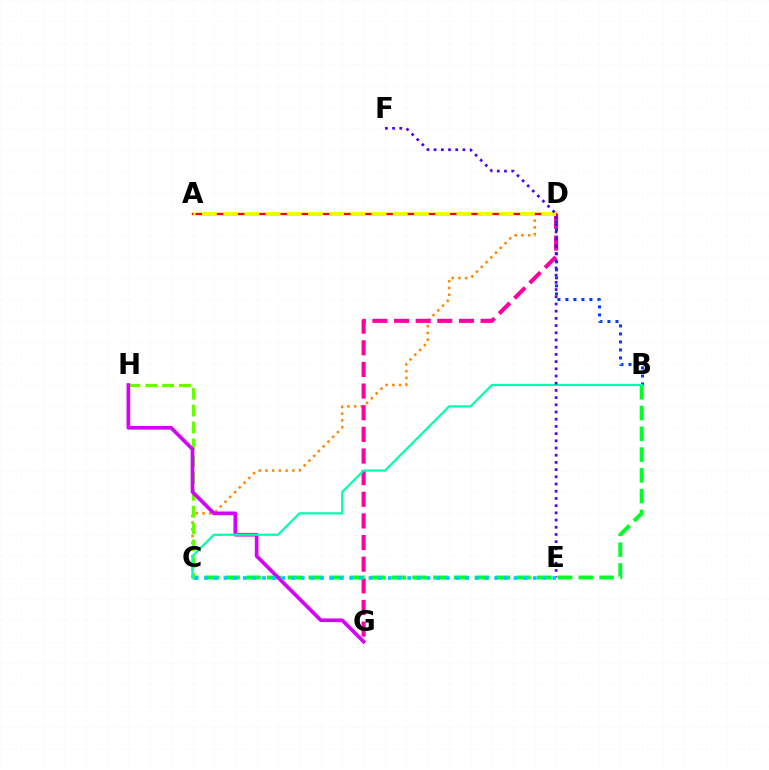{('C', 'D'): [{'color': '#ff8800', 'line_style': 'dotted', 'thickness': 1.83}], ('D', 'G'): [{'color': '#ff00a0', 'line_style': 'dashed', 'thickness': 2.94}], ('B', 'D'): [{'color': '#003fff', 'line_style': 'dotted', 'thickness': 2.17}], ('B', 'C'): [{'color': '#00ff27', 'line_style': 'dashed', 'thickness': 2.82}, {'color': '#00ffaf', 'line_style': 'solid', 'thickness': 1.59}], ('C', 'H'): [{'color': '#66ff00', 'line_style': 'dashed', 'thickness': 2.29}], ('A', 'D'): [{'color': '#ff0000', 'line_style': 'solid', 'thickness': 1.68}, {'color': '#eeff00', 'line_style': 'dashed', 'thickness': 2.88}], ('G', 'H'): [{'color': '#d600ff', 'line_style': 'solid', 'thickness': 2.64}], ('E', 'F'): [{'color': '#4f00ff', 'line_style': 'dotted', 'thickness': 1.96}], ('C', 'E'): [{'color': '#00c7ff', 'line_style': 'dotted', 'thickness': 2.63}]}